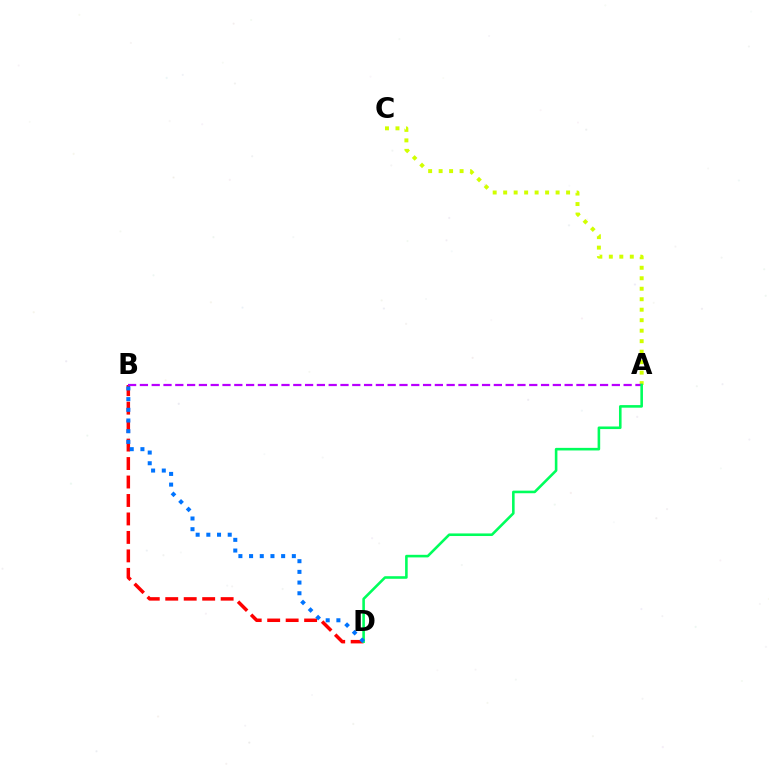{('A', 'C'): [{'color': '#d1ff00', 'line_style': 'dotted', 'thickness': 2.85}], ('B', 'D'): [{'color': '#ff0000', 'line_style': 'dashed', 'thickness': 2.51}, {'color': '#0074ff', 'line_style': 'dotted', 'thickness': 2.9}], ('A', 'B'): [{'color': '#b900ff', 'line_style': 'dashed', 'thickness': 1.6}], ('A', 'D'): [{'color': '#00ff5c', 'line_style': 'solid', 'thickness': 1.86}]}